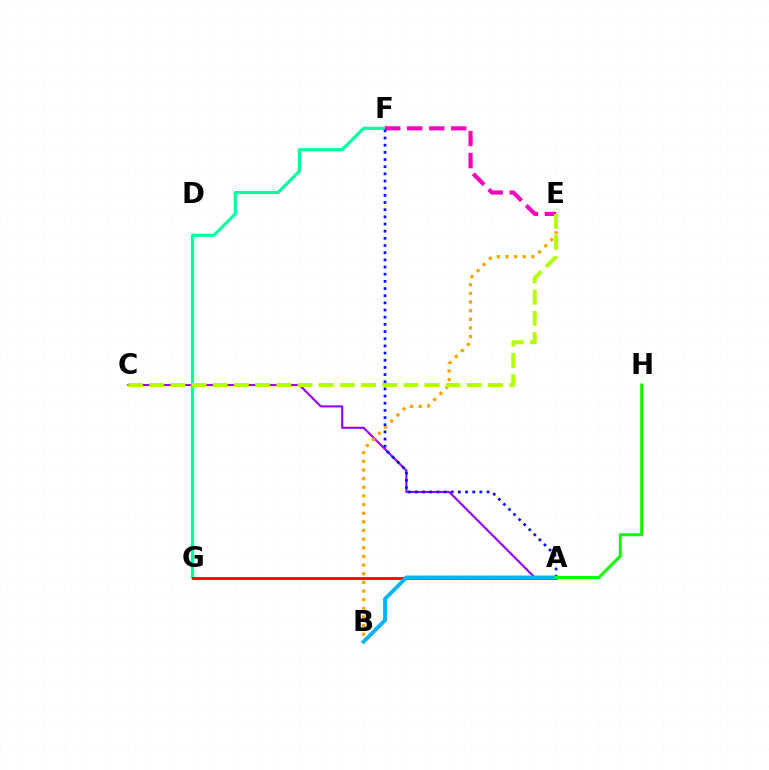{('A', 'C'): [{'color': '#9b00ff', 'line_style': 'solid', 'thickness': 1.52}], ('B', 'E'): [{'color': '#ffa500', 'line_style': 'dotted', 'thickness': 2.35}], ('F', 'G'): [{'color': '#00ff9d', 'line_style': 'solid', 'thickness': 2.27}], ('E', 'F'): [{'color': '#ff00bd', 'line_style': 'dashed', 'thickness': 2.99}], ('C', 'E'): [{'color': '#b3ff00', 'line_style': 'dashed', 'thickness': 2.88}], ('A', 'G'): [{'color': '#ff0000', 'line_style': 'solid', 'thickness': 2.0}], ('A', 'F'): [{'color': '#0010ff', 'line_style': 'dotted', 'thickness': 1.95}], ('A', 'B'): [{'color': '#00b5ff', 'line_style': 'solid', 'thickness': 2.79}], ('A', 'H'): [{'color': '#08ff00', 'line_style': 'solid', 'thickness': 2.16}]}